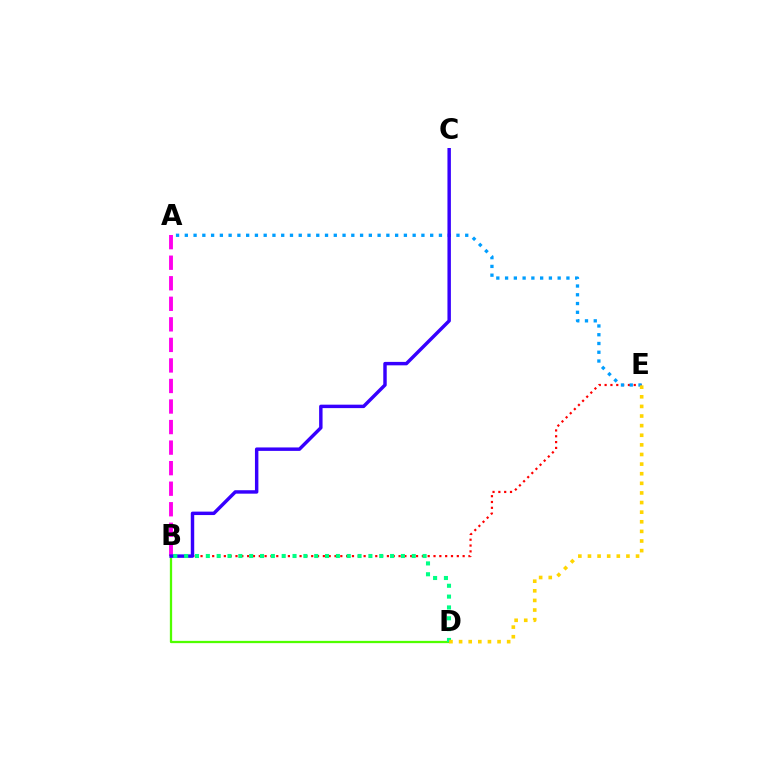{('B', 'E'): [{'color': '#ff0000', 'line_style': 'dotted', 'thickness': 1.58}], ('A', 'E'): [{'color': '#009eff', 'line_style': 'dotted', 'thickness': 2.38}], ('A', 'B'): [{'color': '#ff00ed', 'line_style': 'dashed', 'thickness': 2.79}], ('B', 'D'): [{'color': '#4fff00', 'line_style': 'solid', 'thickness': 1.64}, {'color': '#00ff86', 'line_style': 'dotted', 'thickness': 2.94}], ('B', 'C'): [{'color': '#3700ff', 'line_style': 'solid', 'thickness': 2.48}], ('D', 'E'): [{'color': '#ffd500', 'line_style': 'dotted', 'thickness': 2.61}]}